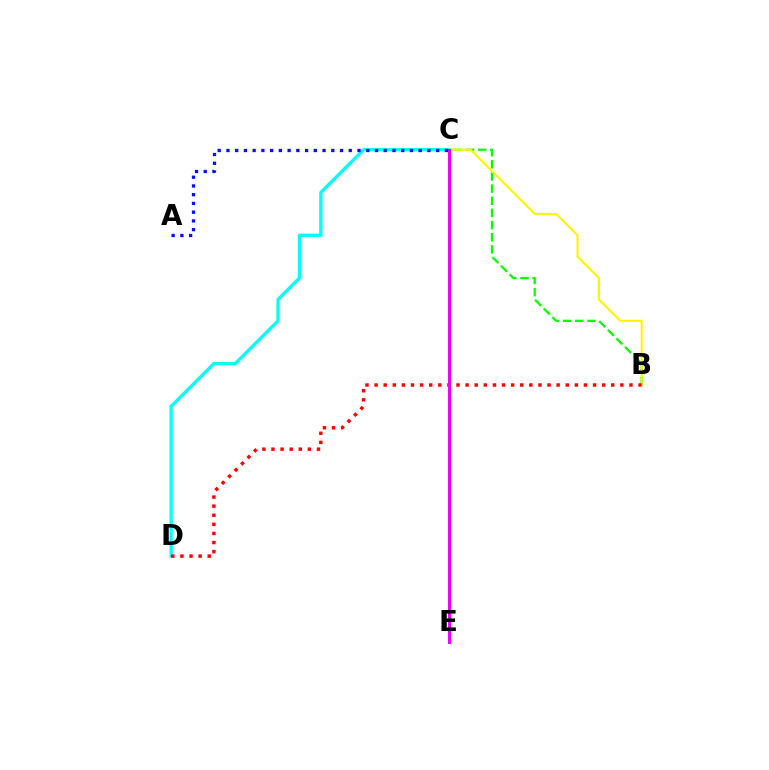{('B', 'C'): [{'color': '#08ff00', 'line_style': 'dashed', 'thickness': 1.65}, {'color': '#fcf500', 'line_style': 'solid', 'thickness': 1.5}], ('C', 'D'): [{'color': '#00fff6', 'line_style': 'solid', 'thickness': 2.36}], ('B', 'D'): [{'color': '#ff0000', 'line_style': 'dotted', 'thickness': 2.47}], ('C', 'E'): [{'color': '#ee00ff', 'line_style': 'solid', 'thickness': 2.18}], ('A', 'C'): [{'color': '#0010ff', 'line_style': 'dotted', 'thickness': 2.37}]}